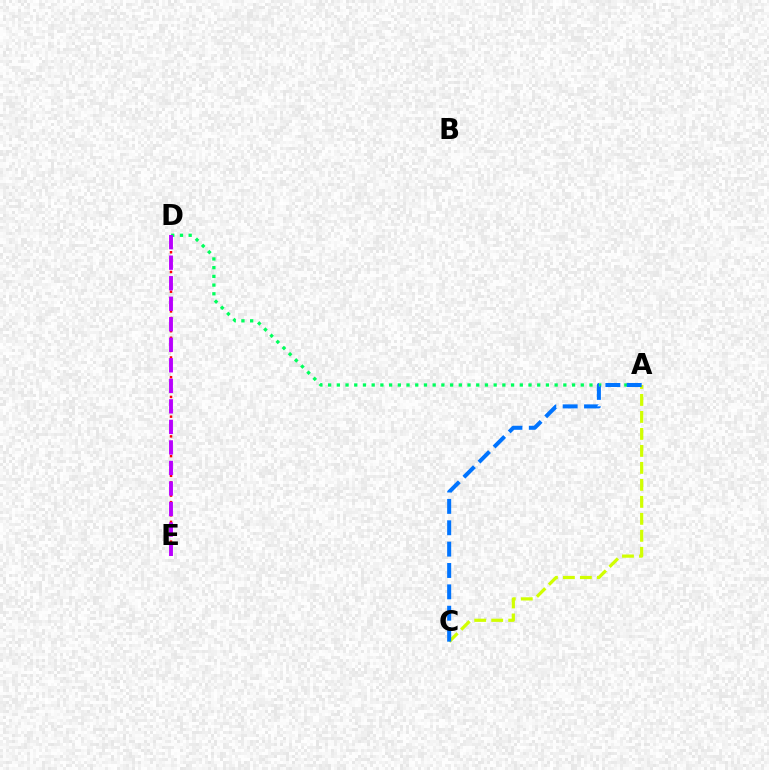{('A', 'D'): [{'color': '#00ff5c', 'line_style': 'dotted', 'thickness': 2.37}], ('D', 'E'): [{'color': '#ff0000', 'line_style': 'dotted', 'thickness': 1.79}, {'color': '#b900ff', 'line_style': 'dashed', 'thickness': 2.79}], ('A', 'C'): [{'color': '#d1ff00', 'line_style': 'dashed', 'thickness': 2.31}, {'color': '#0074ff', 'line_style': 'dashed', 'thickness': 2.9}]}